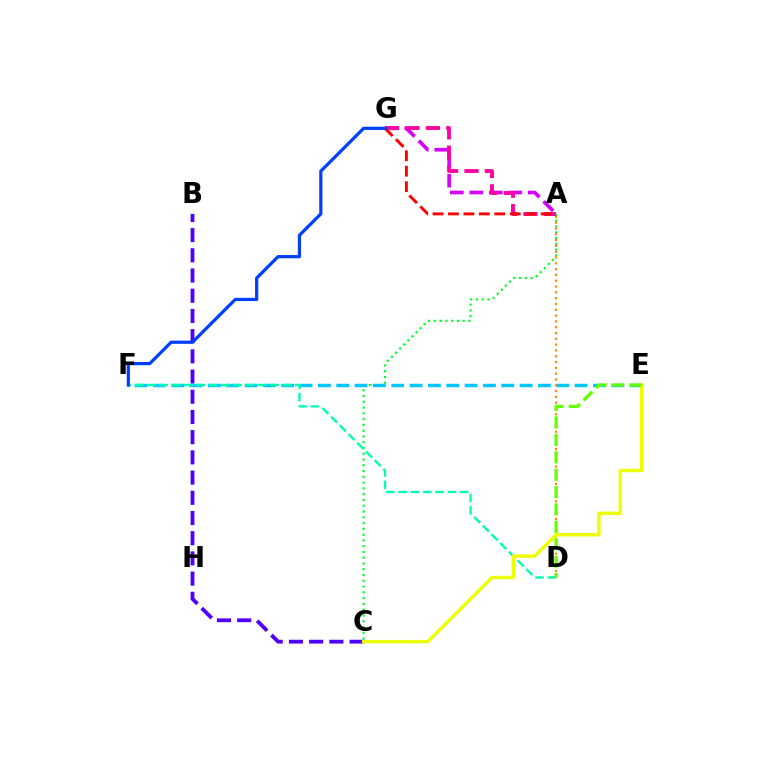{('A', 'G'): [{'color': '#d600ff', 'line_style': 'dashed', 'thickness': 2.64}, {'color': '#ff00a0', 'line_style': 'dashed', 'thickness': 2.77}, {'color': '#ff0000', 'line_style': 'dashed', 'thickness': 2.1}], ('A', 'C'): [{'color': '#00ff27', 'line_style': 'dotted', 'thickness': 1.57}], ('B', 'C'): [{'color': '#4f00ff', 'line_style': 'dashed', 'thickness': 2.74}], ('E', 'F'): [{'color': '#00c7ff', 'line_style': 'dashed', 'thickness': 2.49}], ('A', 'D'): [{'color': '#ff8800', 'line_style': 'dotted', 'thickness': 1.58}], ('D', 'F'): [{'color': '#00ffaf', 'line_style': 'dashed', 'thickness': 1.67}], ('C', 'E'): [{'color': '#eeff00', 'line_style': 'solid', 'thickness': 2.45}], ('D', 'E'): [{'color': '#66ff00', 'line_style': 'dashed', 'thickness': 2.36}], ('F', 'G'): [{'color': '#003fff', 'line_style': 'solid', 'thickness': 2.32}]}